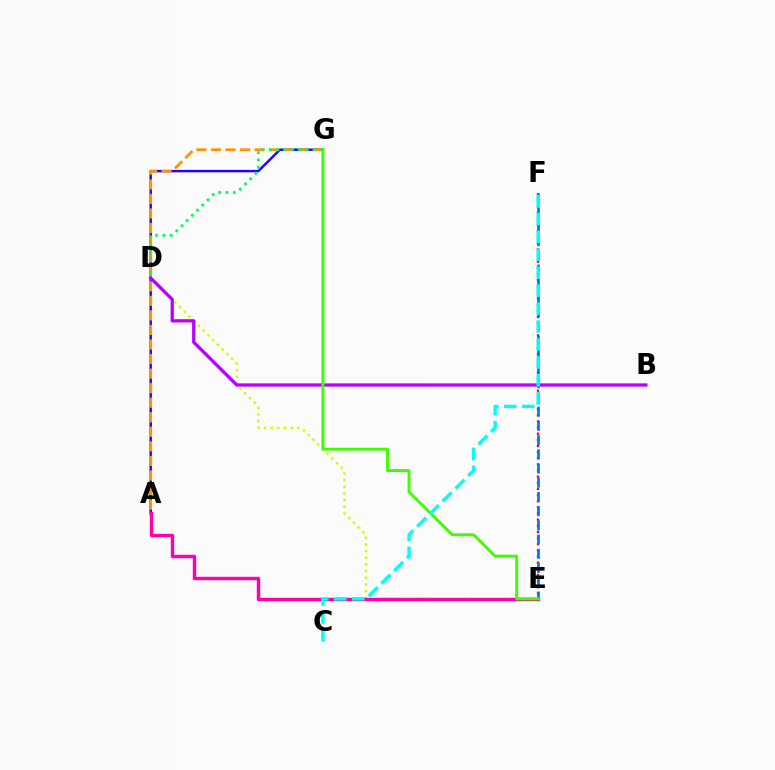{('D', 'E'): [{'color': '#d1ff00', 'line_style': 'dotted', 'thickness': 1.81}], ('A', 'G'): [{'color': '#2500ff', 'line_style': 'solid', 'thickness': 1.75}, {'color': '#ff9400', 'line_style': 'dashed', 'thickness': 1.98}], ('E', 'F'): [{'color': '#ff0000', 'line_style': 'dotted', 'thickness': 1.67}, {'color': '#0074ff', 'line_style': 'dashed', 'thickness': 1.93}], ('B', 'D'): [{'color': '#b900ff', 'line_style': 'solid', 'thickness': 2.36}], ('A', 'E'): [{'color': '#ff00ac', 'line_style': 'solid', 'thickness': 2.45}], ('D', 'G'): [{'color': '#00ff5c', 'line_style': 'dotted', 'thickness': 1.99}], ('E', 'G'): [{'color': '#3dff00', 'line_style': 'solid', 'thickness': 2.1}], ('C', 'F'): [{'color': '#00fff6', 'line_style': 'dashed', 'thickness': 2.44}]}